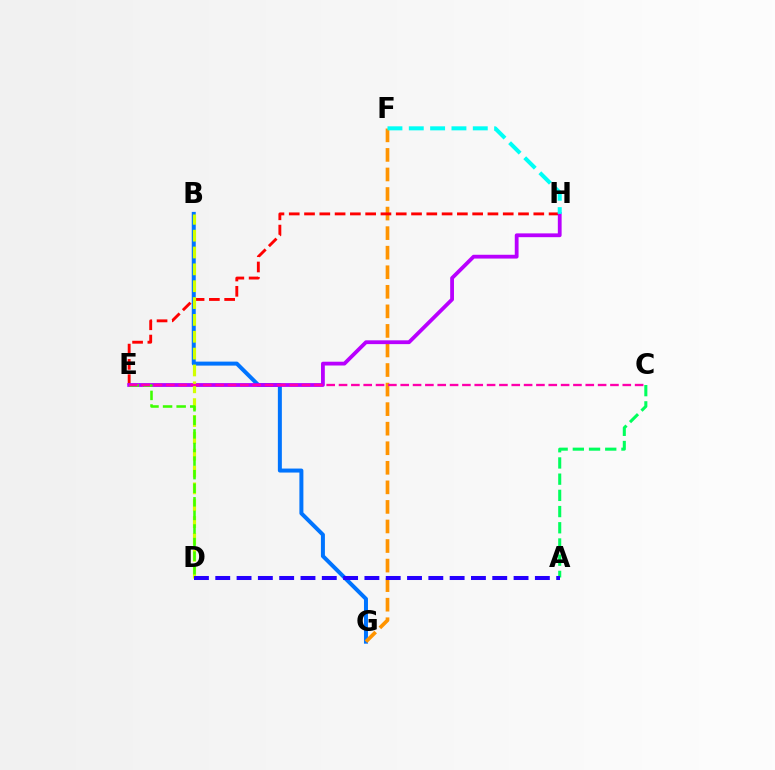{('B', 'G'): [{'color': '#0074ff', 'line_style': 'solid', 'thickness': 2.87}], ('F', 'G'): [{'color': '#ff9400', 'line_style': 'dashed', 'thickness': 2.66}], ('E', 'H'): [{'color': '#ff0000', 'line_style': 'dashed', 'thickness': 2.08}, {'color': '#b900ff', 'line_style': 'solid', 'thickness': 2.73}], ('B', 'D'): [{'color': '#d1ff00', 'line_style': 'dashed', 'thickness': 2.29}], ('D', 'E'): [{'color': '#3dff00', 'line_style': 'dashed', 'thickness': 1.85}], ('F', 'H'): [{'color': '#00fff6', 'line_style': 'dashed', 'thickness': 2.9}], ('A', 'C'): [{'color': '#00ff5c', 'line_style': 'dashed', 'thickness': 2.2}], ('A', 'D'): [{'color': '#2500ff', 'line_style': 'dashed', 'thickness': 2.89}], ('C', 'E'): [{'color': '#ff00ac', 'line_style': 'dashed', 'thickness': 1.68}]}